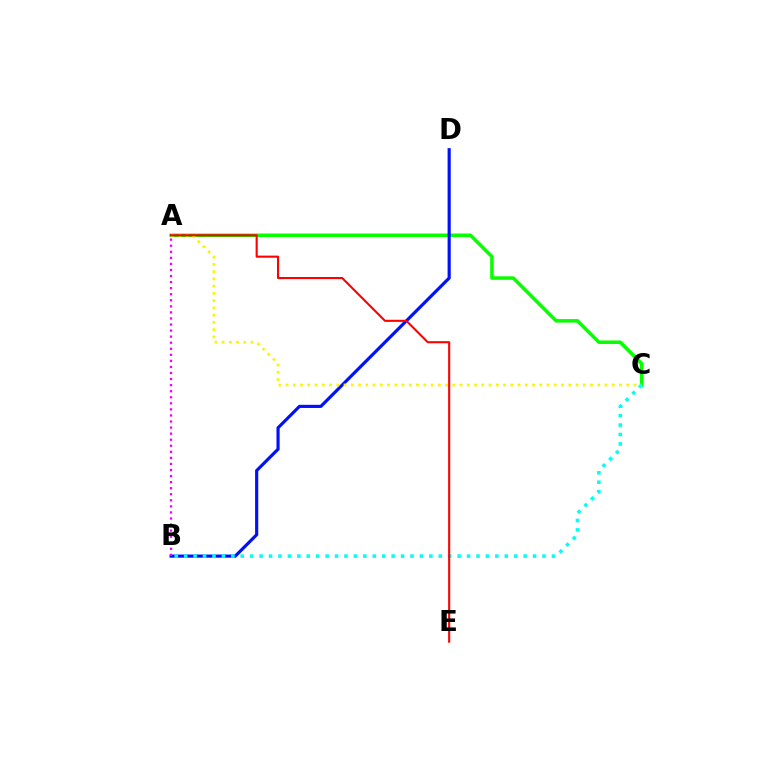{('A', 'C'): [{'color': '#08ff00', 'line_style': 'solid', 'thickness': 2.53}, {'color': '#fcf500', 'line_style': 'dotted', 'thickness': 1.97}], ('B', 'D'): [{'color': '#0010ff', 'line_style': 'solid', 'thickness': 2.27}], ('B', 'C'): [{'color': '#00fff6', 'line_style': 'dotted', 'thickness': 2.56}], ('A', 'B'): [{'color': '#ee00ff', 'line_style': 'dotted', 'thickness': 1.65}], ('A', 'E'): [{'color': '#ff0000', 'line_style': 'solid', 'thickness': 1.51}]}